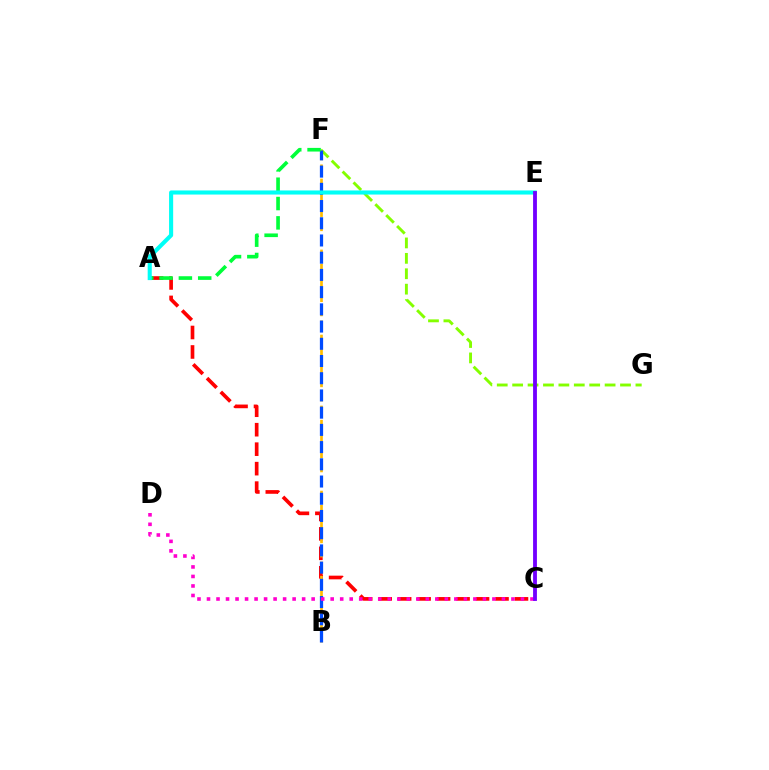{('A', 'C'): [{'color': '#ff0000', 'line_style': 'dashed', 'thickness': 2.65}], ('F', 'G'): [{'color': '#84ff00', 'line_style': 'dashed', 'thickness': 2.09}], ('B', 'F'): [{'color': '#ffbd00', 'line_style': 'dashed', 'thickness': 1.93}, {'color': '#004bff', 'line_style': 'dashed', 'thickness': 2.34}], ('C', 'D'): [{'color': '#ff00cf', 'line_style': 'dotted', 'thickness': 2.58}], ('A', 'F'): [{'color': '#00ff39', 'line_style': 'dashed', 'thickness': 2.63}], ('A', 'E'): [{'color': '#00fff6', 'line_style': 'solid', 'thickness': 2.95}], ('C', 'E'): [{'color': '#7200ff', 'line_style': 'solid', 'thickness': 2.76}]}